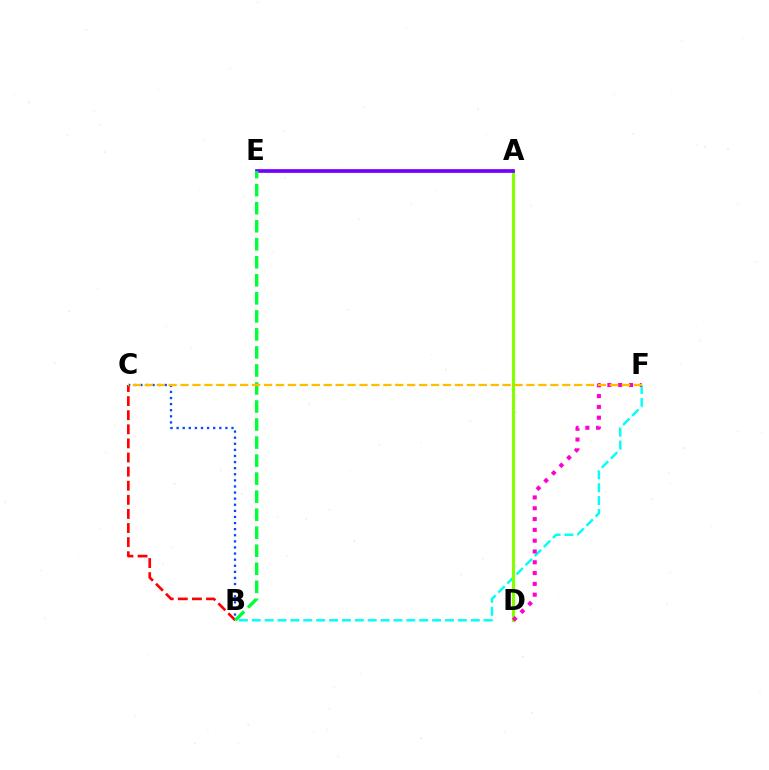{('B', 'F'): [{'color': '#00fff6', 'line_style': 'dashed', 'thickness': 1.75}], ('A', 'D'): [{'color': '#84ff00', 'line_style': 'solid', 'thickness': 2.27}], ('B', 'C'): [{'color': '#004bff', 'line_style': 'dotted', 'thickness': 1.66}, {'color': '#ff0000', 'line_style': 'dashed', 'thickness': 1.92}], ('D', 'F'): [{'color': '#ff00cf', 'line_style': 'dotted', 'thickness': 2.94}], ('A', 'E'): [{'color': '#7200ff', 'line_style': 'solid', 'thickness': 2.66}], ('B', 'E'): [{'color': '#00ff39', 'line_style': 'dashed', 'thickness': 2.45}], ('C', 'F'): [{'color': '#ffbd00', 'line_style': 'dashed', 'thickness': 1.62}]}